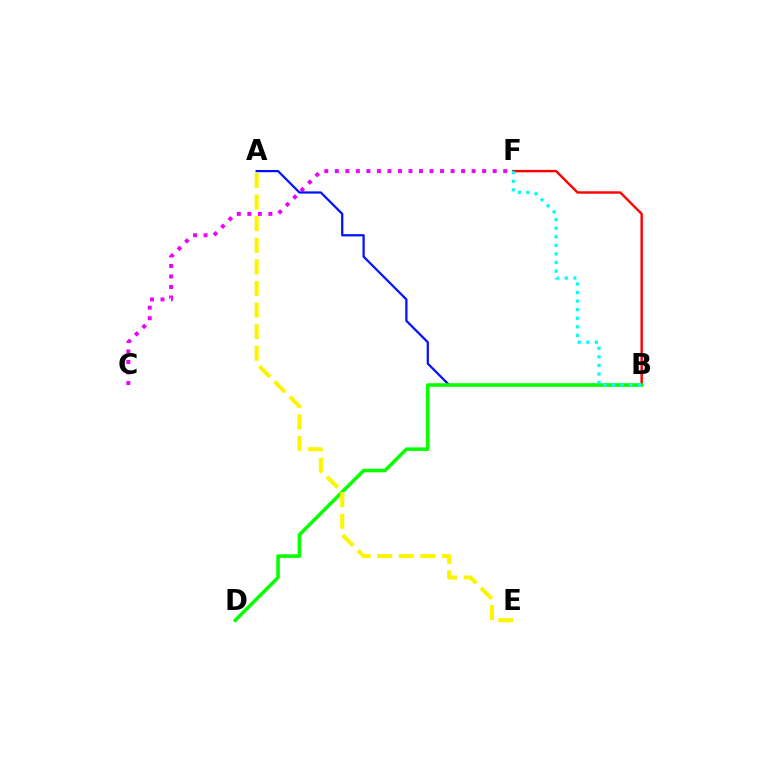{('C', 'F'): [{'color': '#ee00ff', 'line_style': 'dotted', 'thickness': 2.86}], ('A', 'B'): [{'color': '#0010ff', 'line_style': 'solid', 'thickness': 1.61}], ('B', 'F'): [{'color': '#ff0000', 'line_style': 'solid', 'thickness': 1.74}, {'color': '#00fff6', 'line_style': 'dotted', 'thickness': 2.33}], ('B', 'D'): [{'color': '#08ff00', 'line_style': 'solid', 'thickness': 2.55}], ('A', 'E'): [{'color': '#fcf500', 'line_style': 'dashed', 'thickness': 2.93}]}